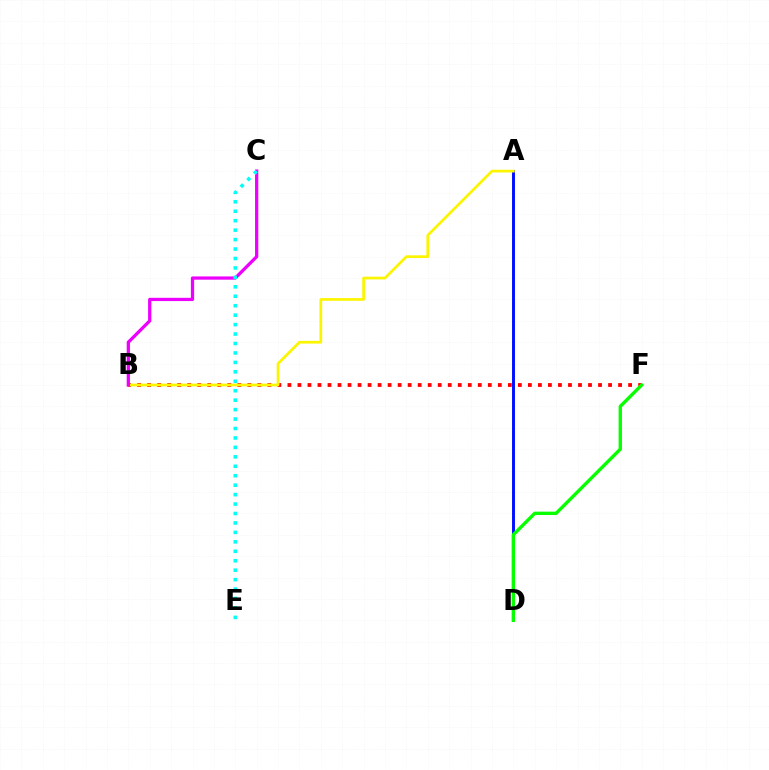{('A', 'D'): [{'color': '#0010ff', 'line_style': 'solid', 'thickness': 2.11}], ('B', 'F'): [{'color': '#ff0000', 'line_style': 'dotted', 'thickness': 2.72}], ('A', 'B'): [{'color': '#fcf500', 'line_style': 'solid', 'thickness': 1.96}], ('B', 'C'): [{'color': '#ee00ff', 'line_style': 'solid', 'thickness': 2.35}], ('C', 'E'): [{'color': '#00fff6', 'line_style': 'dotted', 'thickness': 2.57}], ('D', 'F'): [{'color': '#08ff00', 'line_style': 'solid', 'thickness': 2.42}]}